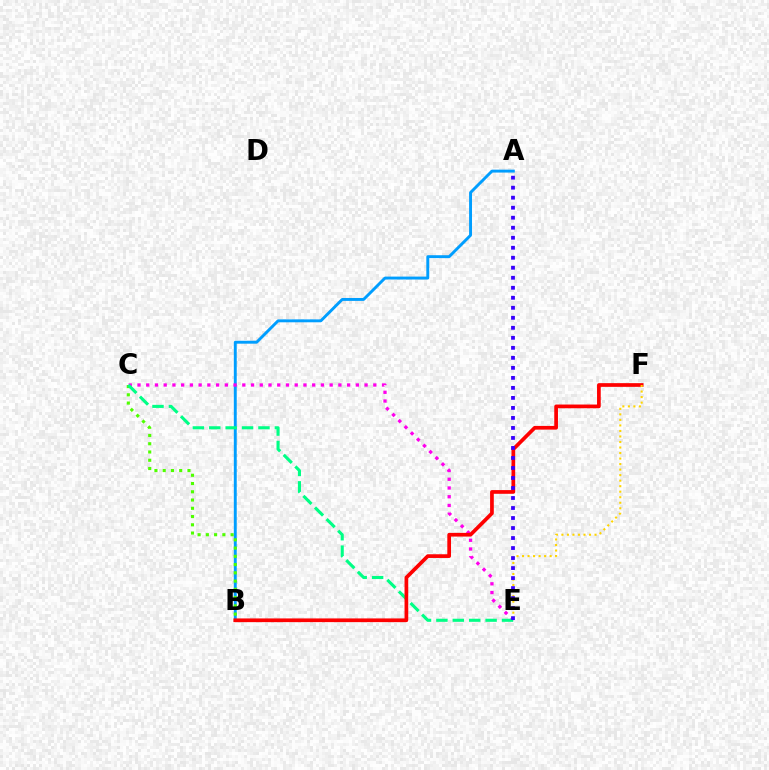{('A', 'B'): [{'color': '#009eff', 'line_style': 'solid', 'thickness': 2.1}], ('B', 'C'): [{'color': '#4fff00', 'line_style': 'dotted', 'thickness': 2.24}], ('C', 'E'): [{'color': '#ff00ed', 'line_style': 'dotted', 'thickness': 2.37}, {'color': '#00ff86', 'line_style': 'dashed', 'thickness': 2.23}], ('B', 'F'): [{'color': '#ff0000', 'line_style': 'solid', 'thickness': 2.67}], ('E', 'F'): [{'color': '#ffd500', 'line_style': 'dotted', 'thickness': 1.5}], ('A', 'E'): [{'color': '#3700ff', 'line_style': 'dotted', 'thickness': 2.72}]}